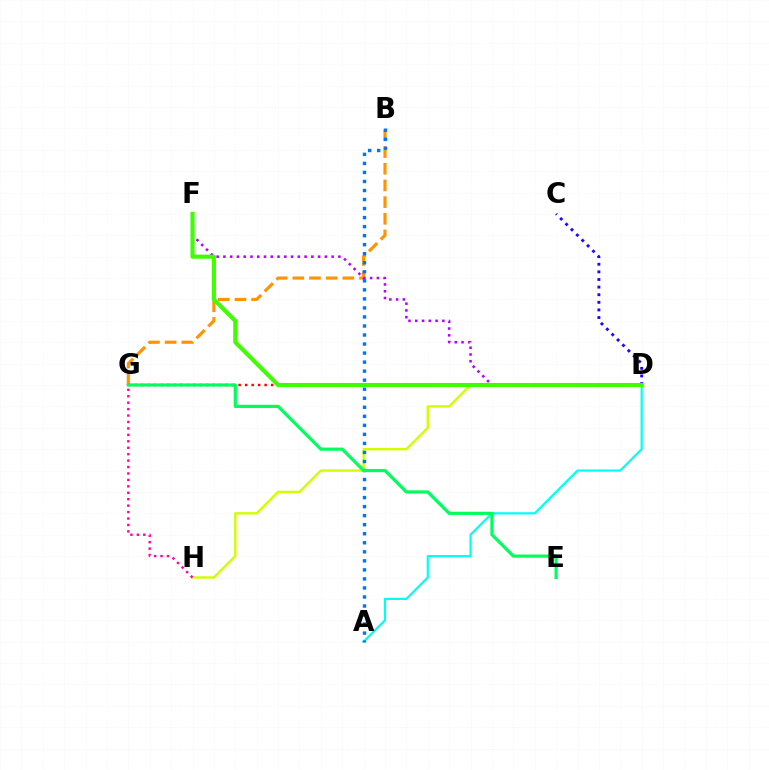{('D', 'H'): [{'color': '#d1ff00', 'line_style': 'solid', 'thickness': 1.73}], ('B', 'G'): [{'color': '#ff9400', 'line_style': 'dashed', 'thickness': 2.27}], ('A', 'D'): [{'color': '#00fff6', 'line_style': 'solid', 'thickness': 1.59}], ('C', 'D'): [{'color': '#2500ff', 'line_style': 'dotted', 'thickness': 2.07}], ('A', 'B'): [{'color': '#0074ff', 'line_style': 'dotted', 'thickness': 2.45}], ('G', 'H'): [{'color': '#ff00ac', 'line_style': 'dotted', 'thickness': 1.75}], ('D', 'G'): [{'color': '#ff0000', 'line_style': 'dotted', 'thickness': 1.76}], ('D', 'F'): [{'color': '#b900ff', 'line_style': 'dotted', 'thickness': 1.84}, {'color': '#3dff00', 'line_style': 'solid', 'thickness': 2.95}], ('E', 'G'): [{'color': '#00ff5c', 'line_style': 'solid', 'thickness': 2.3}]}